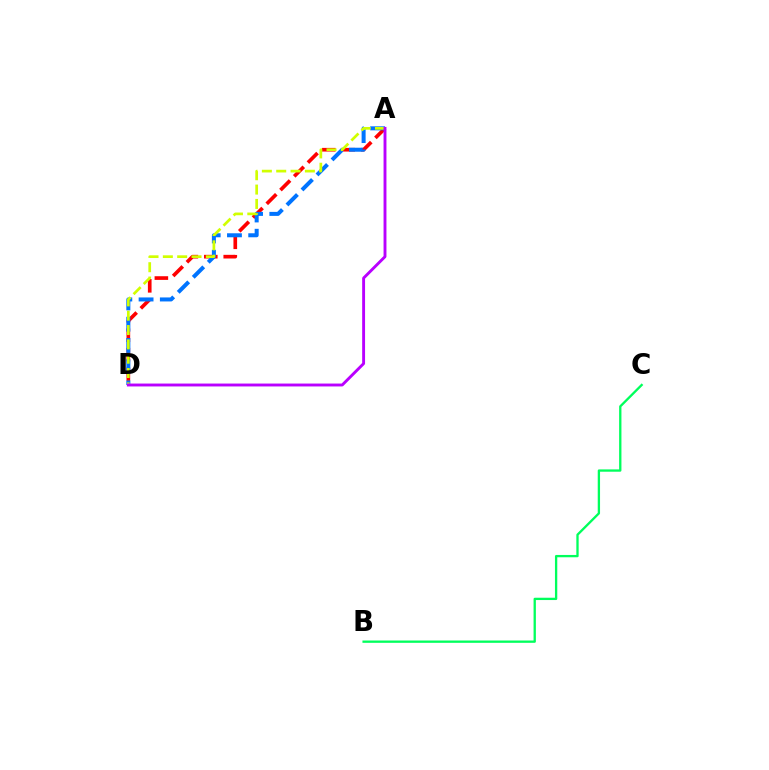{('A', 'D'): [{'color': '#ff0000', 'line_style': 'dashed', 'thickness': 2.64}, {'color': '#0074ff', 'line_style': 'dashed', 'thickness': 2.89}, {'color': '#d1ff00', 'line_style': 'dashed', 'thickness': 1.95}, {'color': '#b900ff', 'line_style': 'solid', 'thickness': 2.08}], ('B', 'C'): [{'color': '#00ff5c', 'line_style': 'solid', 'thickness': 1.67}]}